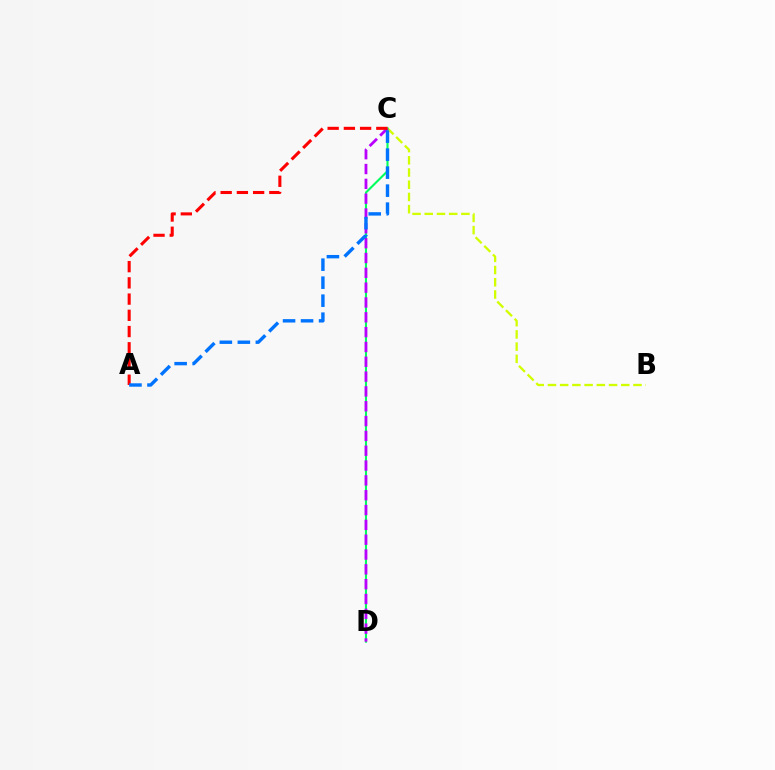{('B', 'C'): [{'color': '#d1ff00', 'line_style': 'dashed', 'thickness': 1.66}], ('C', 'D'): [{'color': '#00ff5c', 'line_style': 'solid', 'thickness': 1.51}, {'color': '#b900ff', 'line_style': 'dashed', 'thickness': 2.01}], ('A', 'C'): [{'color': '#ff0000', 'line_style': 'dashed', 'thickness': 2.2}, {'color': '#0074ff', 'line_style': 'dashed', 'thickness': 2.45}]}